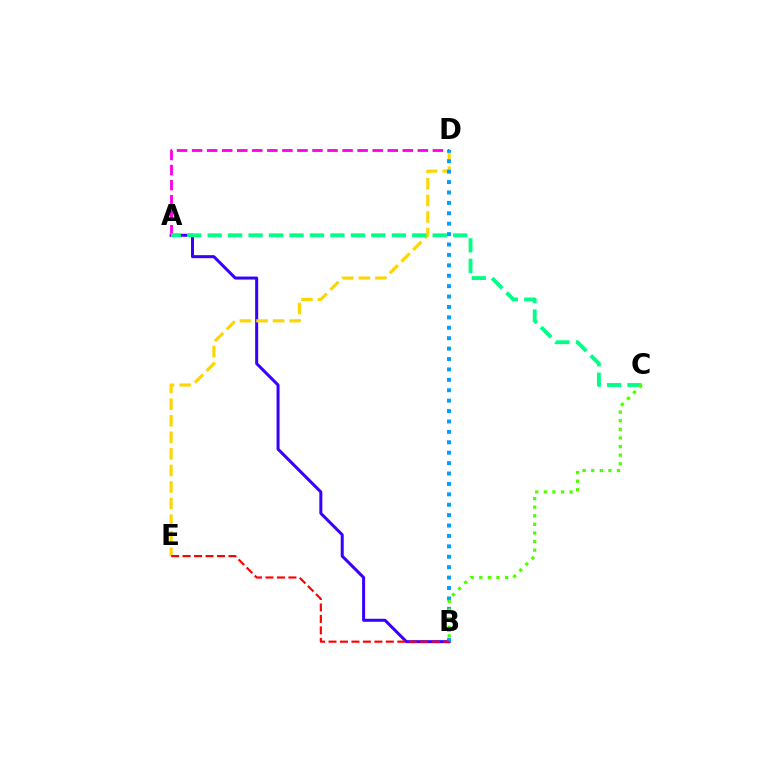{('A', 'B'): [{'color': '#3700ff', 'line_style': 'solid', 'thickness': 2.17}], ('D', 'E'): [{'color': '#ffd500', 'line_style': 'dashed', 'thickness': 2.25}], ('A', 'D'): [{'color': '#ff00ed', 'line_style': 'dashed', 'thickness': 2.04}], ('B', 'D'): [{'color': '#009eff', 'line_style': 'dotted', 'thickness': 2.83}], ('B', 'E'): [{'color': '#ff0000', 'line_style': 'dashed', 'thickness': 1.56}], ('A', 'C'): [{'color': '#00ff86', 'line_style': 'dashed', 'thickness': 2.78}], ('B', 'C'): [{'color': '#4fff00', 'line_style': 'dotted', 'thickness': 2.34}]}